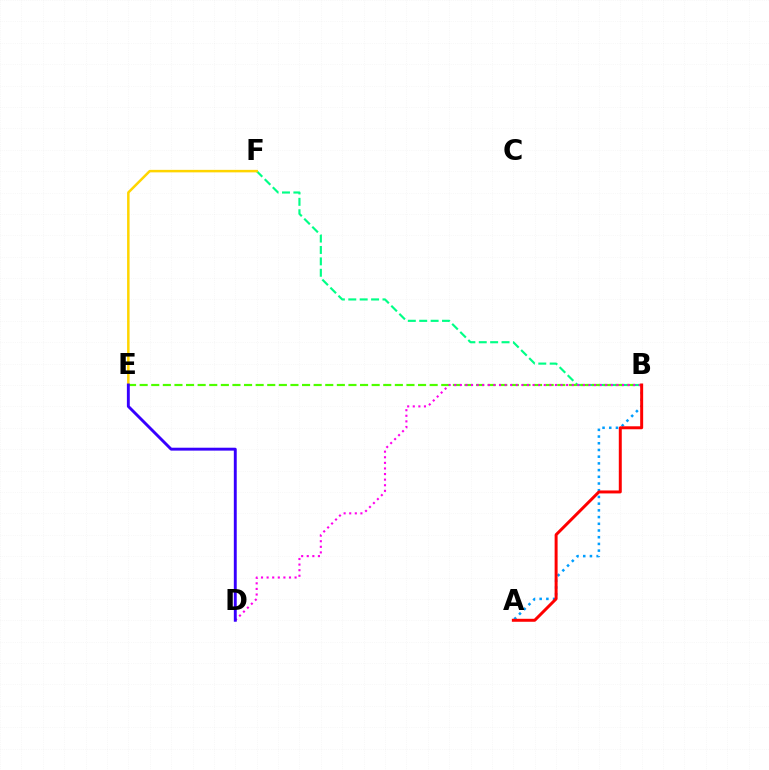{('A', 'B'): [{'color': '#009eff', 'line_style': 'dotted', 'thickness': 1.82}, {'color': '#ff0000', 'line_style': 'solid', 'thickness': 2.14}], ('B', 'F'): [{'color': '#00ff86', 'line_style': 'dashed', 'thickness': 1.55}], ('E', 'F'): [{'color': '#ffd500', 'line_style': 'solid', 'thickness': 1.81}], ('B', 'E'): [{'color': '#4fff00', 'line_style': 'dashed', 'thickness': 1.58}], ('B', 'D'): [{'color': '#ff00ed', 'line_style': 'dotted', 'thickness': 1.52}], ('D', 'E'): [{'color': '#3700ff', 'line_style': 'solid', 'thickness': 2.09}]}